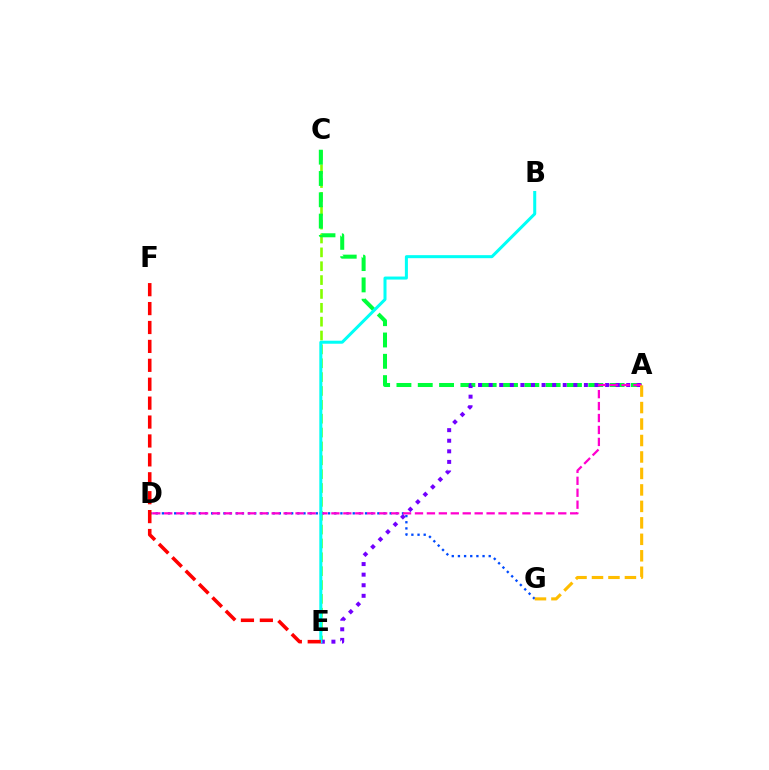{('C', 'E'): [{'color': '#84ff00', 'line_style': 'dashed', 'thickness': 1.88}], ('A', 'C'): [{'color': '#00ff39', 'line_style': 'dashed', 'thickness': 2.9}], ('D', 'G'): [{'color': '#004bff', 'line_style': 'dotted', 'thickness': 1.67}], ('A', 'E'): [{'color': '#7200ff', 'line_style': 'dotted', 'thickness': 2.88}], ('A', 'D'): [{'color': '#ff00cf', 'line_style': 'dashed', 'thickness': 1.62}], ('B', 'E'): [{'color': '#00fff6', 'line_style': 'solid', 'thickness': 2.18}], ('A', 'G'): [{'color': '#ffbd00', 'line_style': 'dashed', 'thickness': 2.24}], ('E', 'F'): [{'color': '#ff0000', 'line_style': 'dashed', 'thickness': 2.57}]}